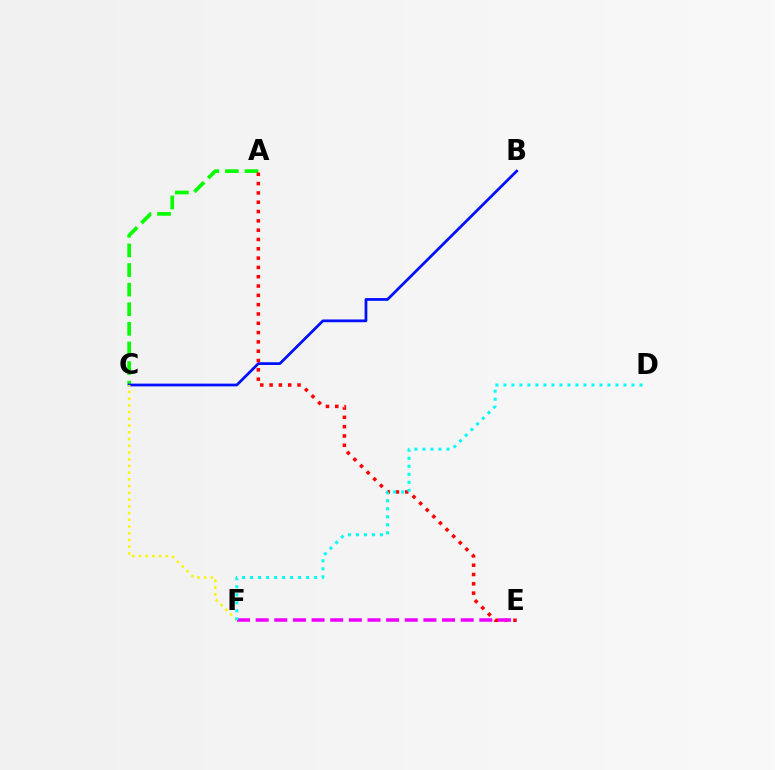{('A', 'C'): [{'color': '#08ff00', 'line_style': 'dashed', 'thickness': 2.66}], ('B', 'C'): [{'color': '#0010ff', 'line_style': 'solid', 'thickness': 1.98}], ('A', 'E'): [{'color': '#ff0000', 'line_style': 'dotted', 'thickness': 2.53}], ('C', 'F'): [{'color': '#fcf500', 'line_style': 'dotted', 'thickness': 1.83}], ('E', 'F'): [{'color': '#ee00ff', 'line_style': 'dashed', 'thickness': 2.53}], ('D', 'F'): [{'color': '#00fff6', 'line_style': 'dotted', 'thickness': 2.17}]}